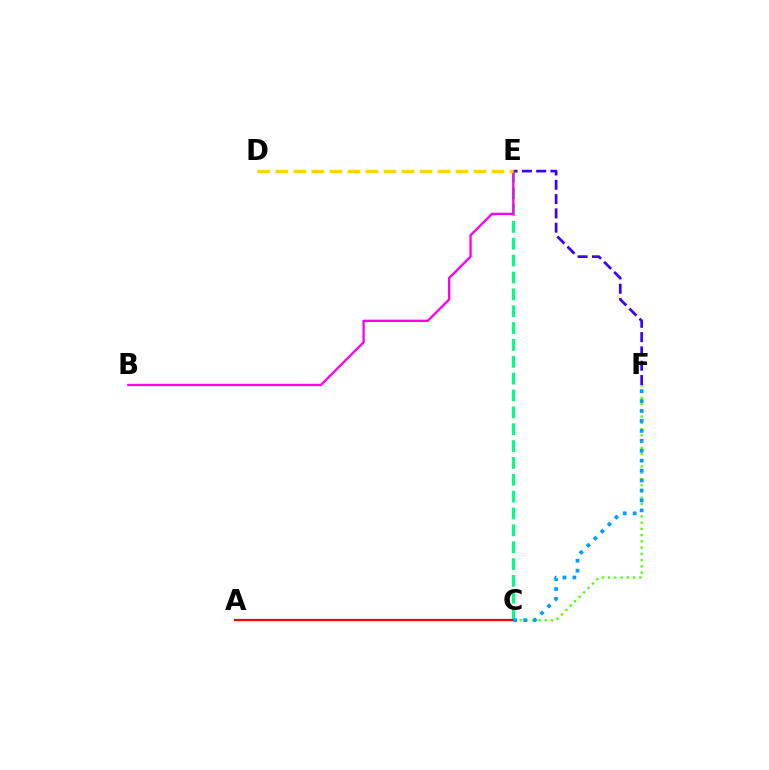{('C', 'F'): [{'color': '#4fff00', 'line_style': 'dotted', 'thickness': 1.7}, {'color': '#009eff', 'line_style': 'dotted', 'thickness': 2.7}], ('C', 'E'): [{'color': '#00ff86', 'line_style': 'dashed', 'thickness': 2.29}], ('A', 'C'): [{'color': '#ff0000', 'line_style': 'solid', 'thickness': 1.61}], ('E', 'F'): [{'color': '#3700ff', 'line_style': 'dashed', 'thickness': 1.94}], ('B', 'E'): [{'color': '#ff00ed', 'line_style': 'solid', 'thickness': 1.68}], ('D', 'E'): [{'color': '#ffd500', 'line_style': 'dashed', 'thickness': 2.45}]}